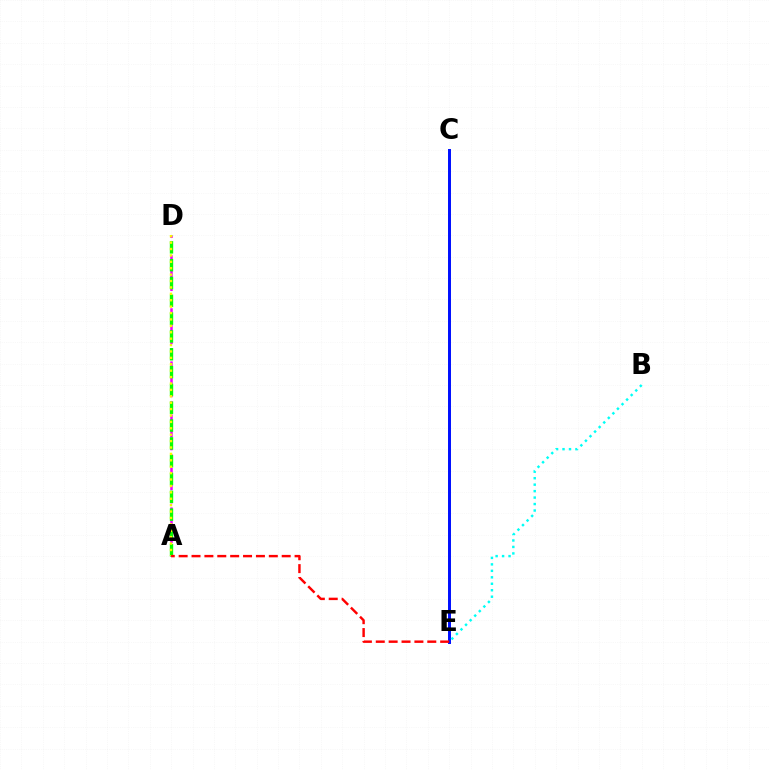{('A', 'D'): [{'color': '#ee00ff', 'line_style': 'dashed', 'thickness': 1.8}, {'color': '#08ff00', 'line_style': 'dashed', 'thickness': 2.42}, {'color': '#fcf500', 'line_style': 'dotted', 'thickness': 1.74}], ('C', 'E'): [{'color': '#0010ff', 'line_style': 'solid', 'thickness': 2.14}], ('B', 'E'): [{'color': '#00fff6', 'line_style': 'dotted', 'thickness': 1.76}], ('A', 'E'): [{'color': '#ff0000', 'line_style': 'dashed', 'thickness': 1.75}]}